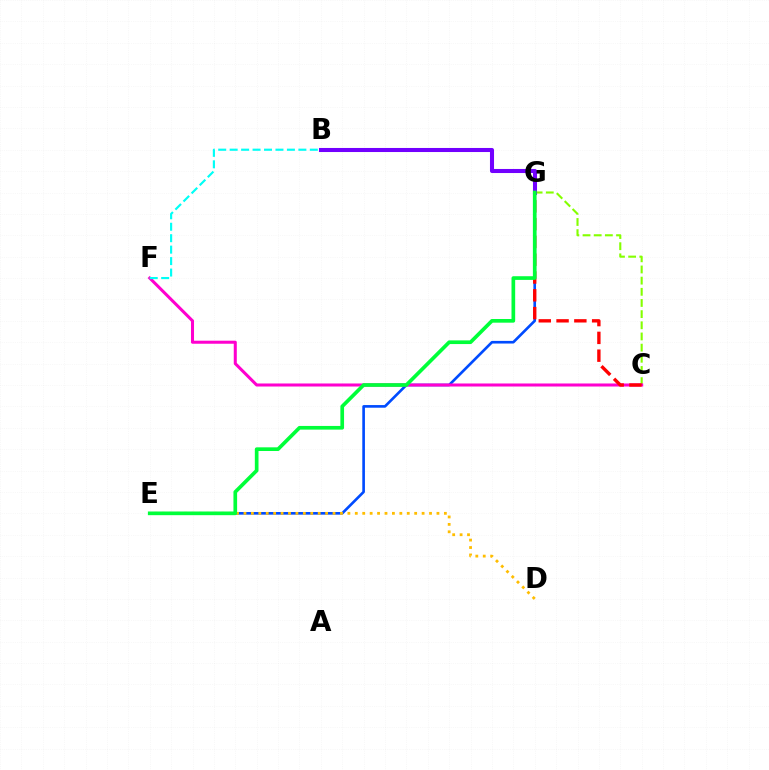{('E', 'G'): [{'color': '#004bff', 'line_style': 'solid', 'thickness': 1.9}, {'color': '#00ff39', 'line_style': 'solid', 'thickness': 2.65}], ('C', 'G'): [{'color': '#84ff00', 'line_style': 'dashed', 'thickness': 1.52}, {'color': '#ff0000', 'line_style': 'dashed', 'thickness': 2.42}], ('D', 'E'): [{'color': '#ffbd00', 'line_style': 'dotted', 'thickness': 2.02}], ('C', 'F'): [{'color': '#ff00cf', 'line_style': 'solid', 'thickness': 2.19}], ('B', 'F'): [{'color': '#00fff6', 'line_style': 'dashed', 'thickness': 1.56}], ('B', 'G'): [{'color': '#7200ff', 'line_style': 'solid', 'thickness': 2.92}]}